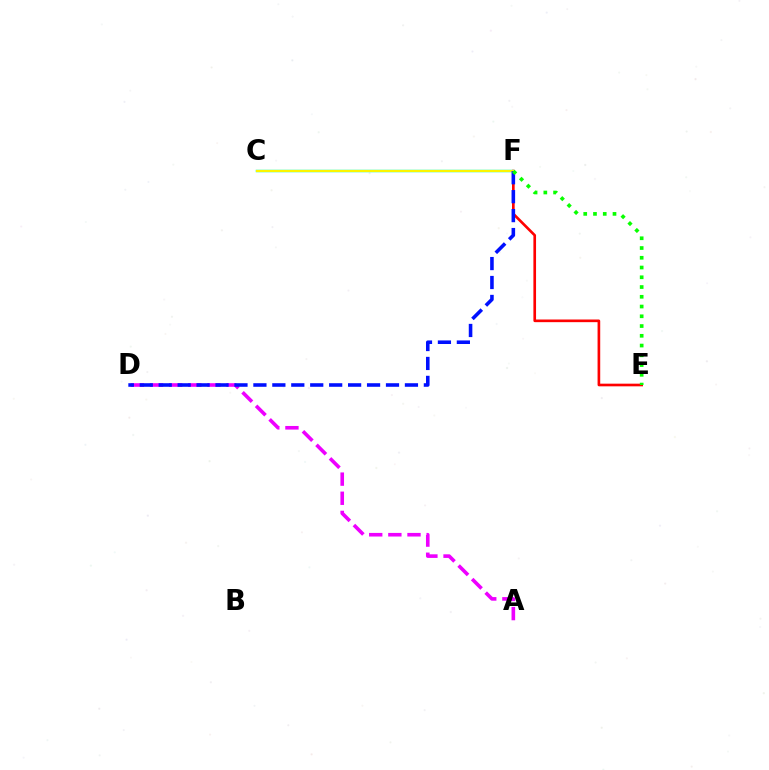{('A', 'D'): [{'color': '#ee00ff', 'line_style': 'dashed', 'thickness': 2.6}], ('C', 'F'): [{'color': '#00fff6', 'line_style': 'solid', 'thickness': 1.78}, {'color': '#fcf500', 'line_style': 'solid', 'thickness': 1.6}], ('E', 'F'): [{'color': '#ff0000', 'line_style': 'solid', 'thickness': 1.91}, {'color': '#08ff00', 'line_style': 'dotted', 'thickness': 2.65}], ('D', 'F'): [{'color': '#0010ff', 'line_style': 'dashed', 'thickness': 2.57}]}